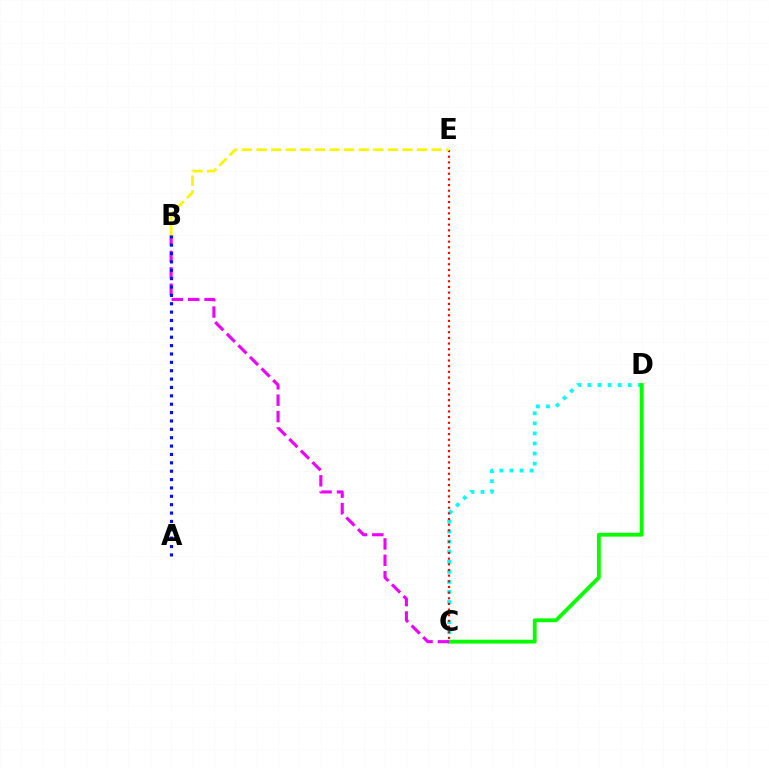{('C', 'D'): [{'color': '#00fff6', 'line_style': 'dotted', 'thickness': 2.74}, {'color': '#08ff00', 'line_style': 'solid', 'thickness': 2.75}], ('C', 'E'): [{'color': '#ff0000', 'line_style': 'dotted', 'thickness': 1.54}], ('B', 'C'): [{'color': '#ee00ff', 'line_style': 'dashed', 'thickness': 2.23}], ('A', 'B'): [{'color': '#0010ff', 'line_style': 'dotted', 'thickness': 2.27}], ('B', 'E'): [{'color': '#fcf500', 'line_style': 'dashed', 'thickness': 1.98}]}